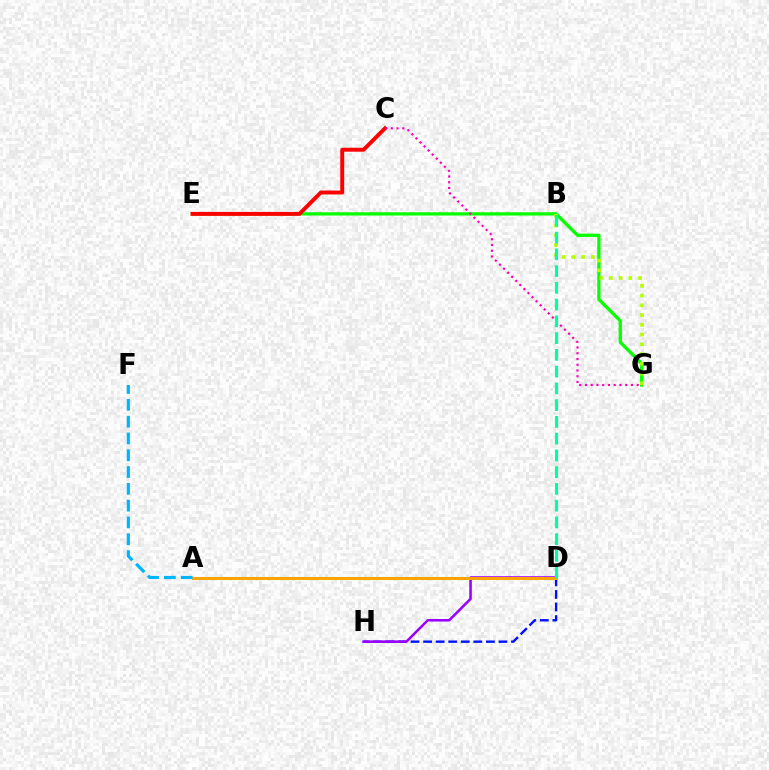{('D', 'H'): [{'color': '#0010ff', 'line_style': 'dashed', 'thickness': 1.71}, {'color': '#9b00ff', 'line_style': 'solid', 'thickness': 1.84}], ('E', 'G'): [{'color': '#08ff00', 'line_style': 'solid', 'thickness': 2.37}], ('B', 'G'): [{'color': '#b3ff00', 'line_style': 'dotted', 'thickness': 2.65}], ('A', 'D'): [{'color': '#ffa500', 'line_style': 'solid', 'thickness': 2.15}], ('C', 'E'): [{'color': '#ff0000', 'line_style': 'solid', 'thickness': 2.82}], ('A', 'F'): [{'color': '#00b5ff', 'line_style': 'dashed', 'thickness': 2.28}], ('C', 'G'): [{'color': '#ff00bd', 'line_style': 'dotted', 'thickness': 1.56}], ('B', 'D'): [{'color': '#00ff9d', 'line_style': 'dashed', 'thickness': 2.28}]}